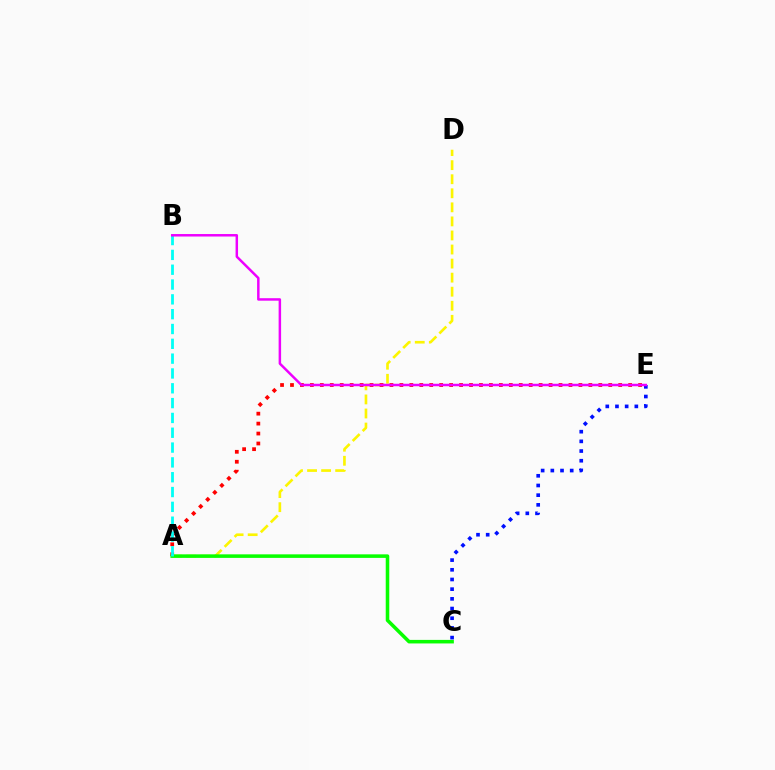{('A', 'D'): [{'color': '#fcf500', 'line_style': 'dashed', 'thickness': 1.91}], ('A', 'E'): [{'color': '#ff0000', 'line_style': 'dotted', 'thickness': 2.7}], ('A', 'C'): [{'color': '#08ff00', 'line_style': 'solid', 'thickness': 2.55}], ('C', 'E'): [{'color': '#0010ff', 'line_style': 'dotted', 'thickness': 2.63}], ('A', 'B'): [{'color': '#00fff6', 'line_style': 'dashed', 'thickness': 2.01}], ('B', 'E'): [{'color': '#ee00ff', 'line_style': 'solid', 'thickness': 1.79}]}